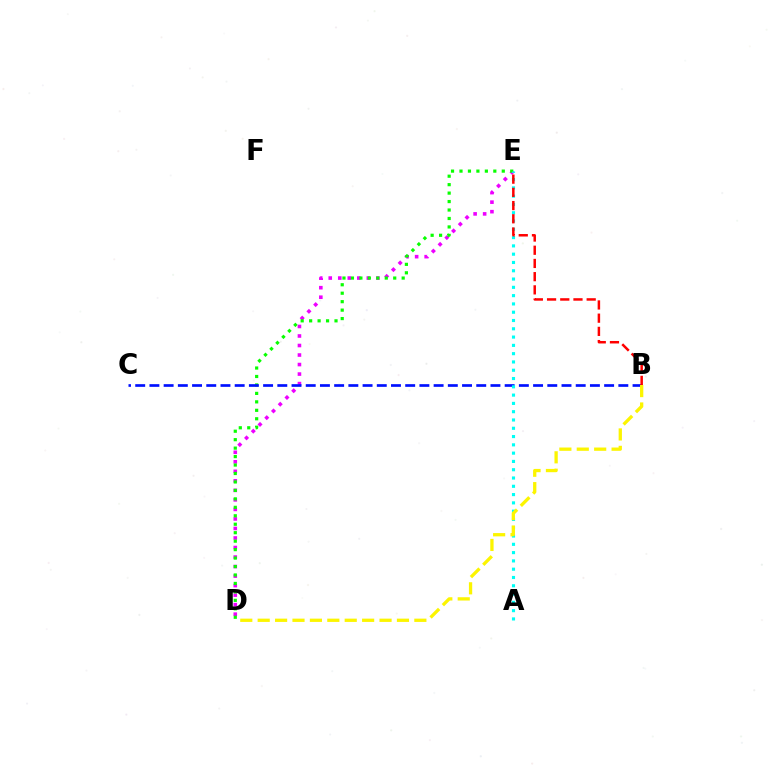{('D', 'E'): [{'color': '#ee00ff', 'line_style': 'dotted', 'thickness': 2.59}, {'color': '#08ff00', 'line_style': 'dotted', 'thickness': 2.3}], ('B', 'C'): [{'color': '#0010ff', 'line_style': 'dashed', 'thickness': 1.93}], ('A', 'E'): [{'color': '#00fff6', 'line_style': 'dotted', 'thickness': 2.25}], ('B', 'D'): [{'color': '#fcf500', 'line_style': 'dashed', 'thickness': 2.36}], ('B', 'E'): [{'color': '#ff0000', 'line_style': 'dashed', 'thickness': 1.79}]}